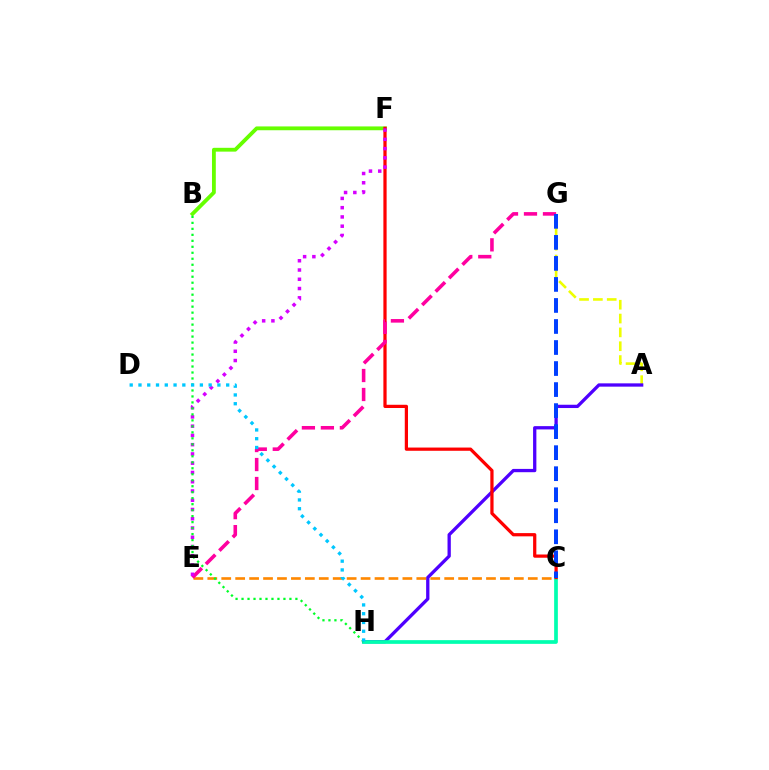{('B', 'F'): [{'color': '#66ff00', 'line_style': 'solid', 'thickness': 2.75}], ('A', 'G'): [{'color': '#eeff00', 'line_style': 'dashed', 'thickness': 1.88}], ('A', 'H'): [{'color': '#4f00ff', 'line_style': 'solid', 'thickness': 2.37}], ('C', 'E'): [{'color': '#ff8800', 'line_style': 'dashed', 'thickness': 1.89}], ('C', 'H'): [{'color': '#00ffaf', 'line_style': 'solid', 'thickness': 2.67}], ('C', 'F'): [{'color': '#ff0000', 'line_style': 'solid', 'thickness': 2.33}], ('E', 'G'): [{'color': '#ff00a0', 'line_style': 'dashed', 'thickness': 2.58}], ('E', 'F'): [{'color': '#d600ff', 'line_style': 'dotted', 'thickness': 2.52}], ('C', 'G'): [{'color': '#003fff', 'line_style': 'dashed', 'thickness': 2.86}], ('B', 'H'): [{'color': '#00ff27', 'line_style': 'dotted', 'thickness': 1.63}], ('D', 'H'): [{'color': '#00c7ff', 'line_style': 'dotted', 'thickness': 2.38}]}